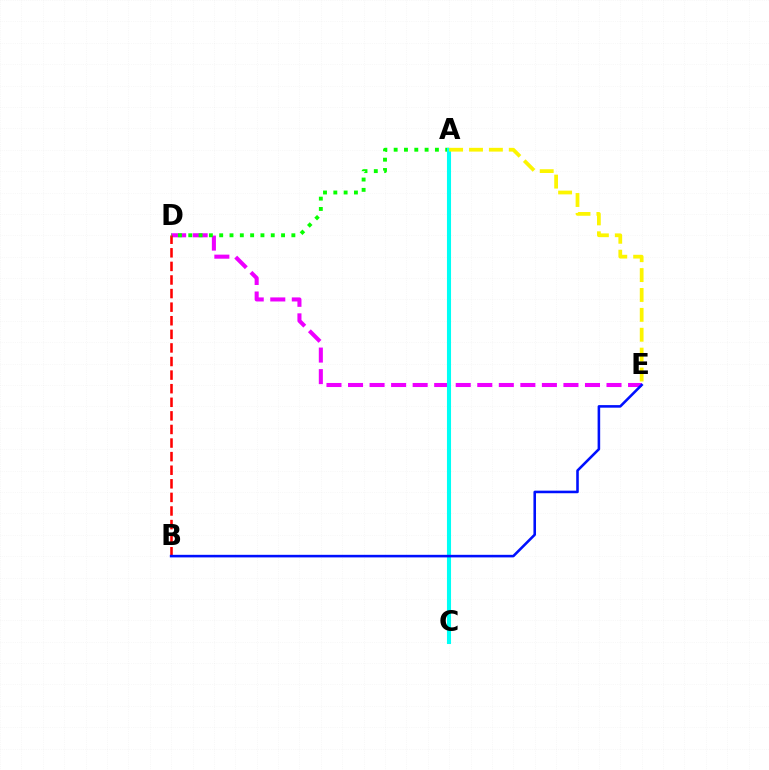{('D', 'E'): [{'color': '#ee00ff', 'line_style': 'dashed', 'thickness': 2.93}], ('B', 'D'): [{'color': '#ff0000', 'line_style': 'dashed', 'thickness': 1.85}], ('A', 'D'): [{'color': '#08ff00', 'line_style': 'dotted', 'thickness': 2.8}], ('A', 'C'): [{'color': '#00fff6', 'line_style': 'solid', 'thickness': 2.93}], ('B', 'E'): [{'color': '#0010ff', 'line_style': 'solid', 'thickness': 1.85}], ('A', 'E'): [{'color': '#fcf500', 'line_style': 'dashed', 'thickness': 2.7}]}